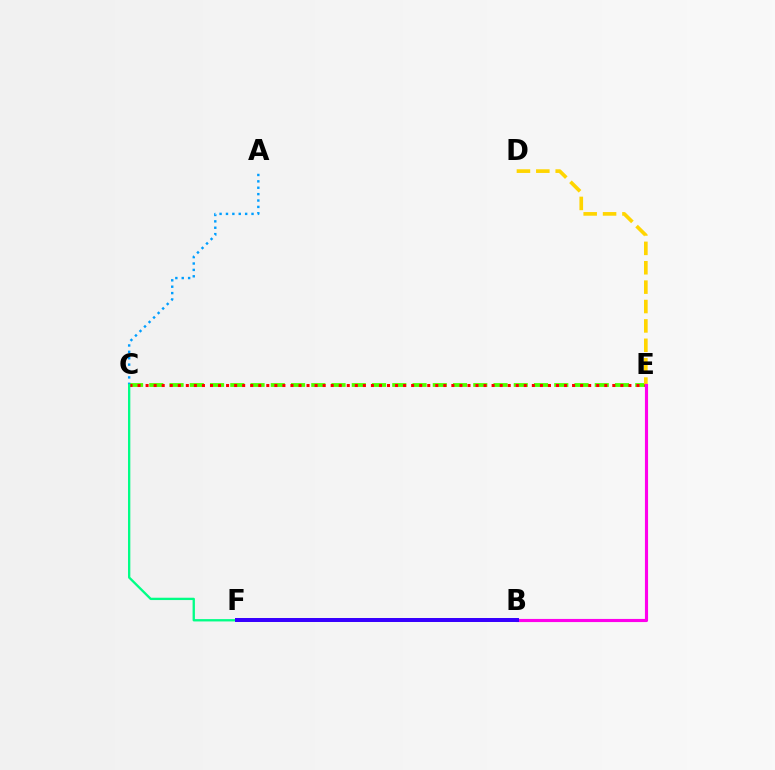{('C', 'E'): [{'color': '#4fff00', 'line_style': 'dashed', 'thickness': 2.75}, {'color': '#ff0000', 'line_style': 'dotted', 'thickness': 2.19}], ('D', 'E'): [{'color': '#ffd500', 'line_style': 'dashed', 'thickness': 2.63}], ('A', 'C'): [{'color': '#009eff', 'line_style': 'dotted', 'thickness': 1.74}], ('C', 'F'): [{'color': '#00ff86', 'line_style': 'solid', 'thickness': 1.68}], ('B', 'E'): [{'color': '#ff00ed', 'line_style': 'solid', 'thickness': 2.25}], ('B', 'F'): [{'color': '#3700ff', 'line_style': 'solid', 'thickness': 2.87}]}